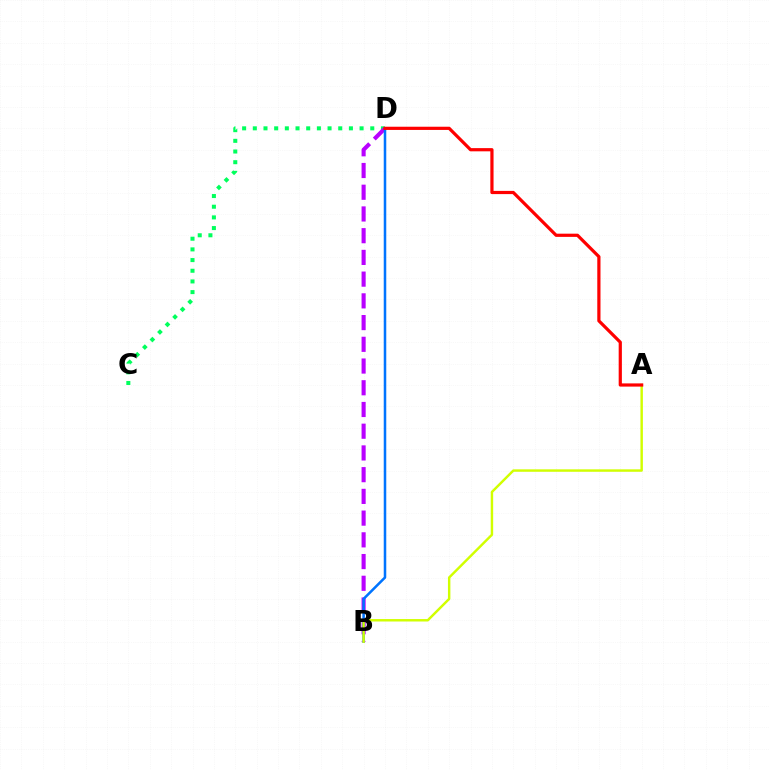{('C', 'D'): [{'color': '#00ff5c', 'line_style': 'dotted', 'thickness': 2.9}], ('B', 'D'): [{'color': '#b900ff', 'line_style': 'dashed', 'thickness': 2.95}, {'color': '#0074ff', 'line_style': 'solid', 'thickness': 1.82}], ('A', 'B'): [{'color': '#d1ff00', 'line_style': 'solid', 'thickness': 1.76}], ('A', 'D'): [{'color': '#ff0000', 'line_style': 'solid', 'thickness': 2.31}]}